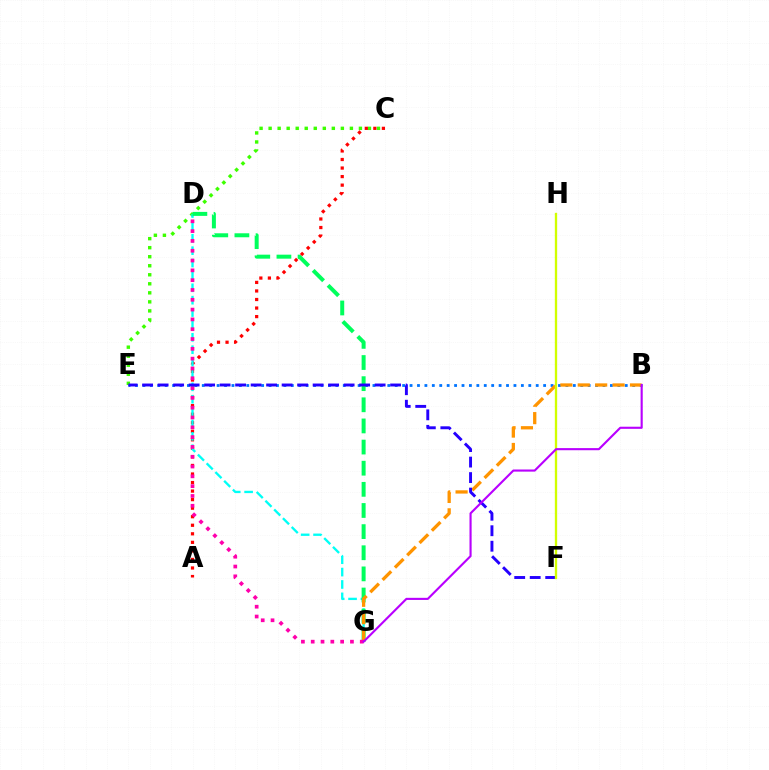{('B', 'E'): [{'color': '#0074ff', 'line_style': 'dotted', 'thickness': 2.02}], ('C', 'E'): [{'color': '#3dff00', 'line_style': 'dotted', 'thickness': 2.45}], ('A', 'C'): [{'color': '#ff0000', 'line_style': 'dotted', 'thickness': 2.32}], ('D', 'G'): [{'color': '#00fff6', 'line_style': 'dashed', 'thickness': 1.68}, {'color': '#00ff5c', 'line_style': 'dashed', 'thickness': 2.87}, {'color': '#ff00ac', 'line_style': 'dotted', 'thickness': 2.67}], ('B', 'G'): [{'color': '#ff9400', 'line_style': 'dashed', 'thickness': 2.37}, {'color': '#b900ff', 'line_style': 'solid', 'thickness': 1.53}], ('E', 'F'): [{'color': '#2500ff', 'line_style': 'dashed', 'thickness': 2.11}], ('F', 'H'): [{'color': '#d1ff00', 'line_style': 'solid', 'thickness': 1.67}]}